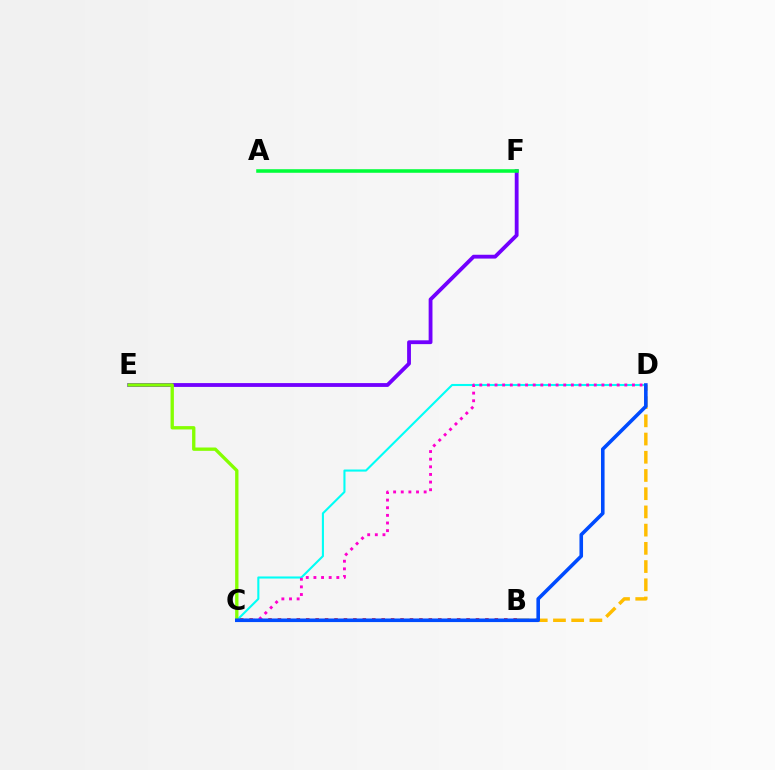{('B', 'C'): [{'color': '#ff0000', 'line_style': 'dotted', 'thickness': 2.56}], ('C', 'D'): [{'color': '#00fff6', 'line_style': 'solid', 'thickness': 1.51}, {'color': '#ff00cf', 'line_style': 'dotted', 'thickness': 2.07}, {'color': '#004bff', 'line_style': 'solid', 'thickness': 2.58}], ('E', 'F'): [{'color': '#7200ff', 'line_style': 'solid', 'thickness': 2.75}], ('B', 'D'): [{'color': '#ffbd00', 'line_style': 'dashed', 'thickness': 2.47}], ('C', 'E'): [{'color': '#84ff00', 'line_style': 'solid', 'thickness': 2.4}], ('A', 'F'): [{'color': '#00ff39', 'line_style': 'solid', 'thickness': 2.56}]}